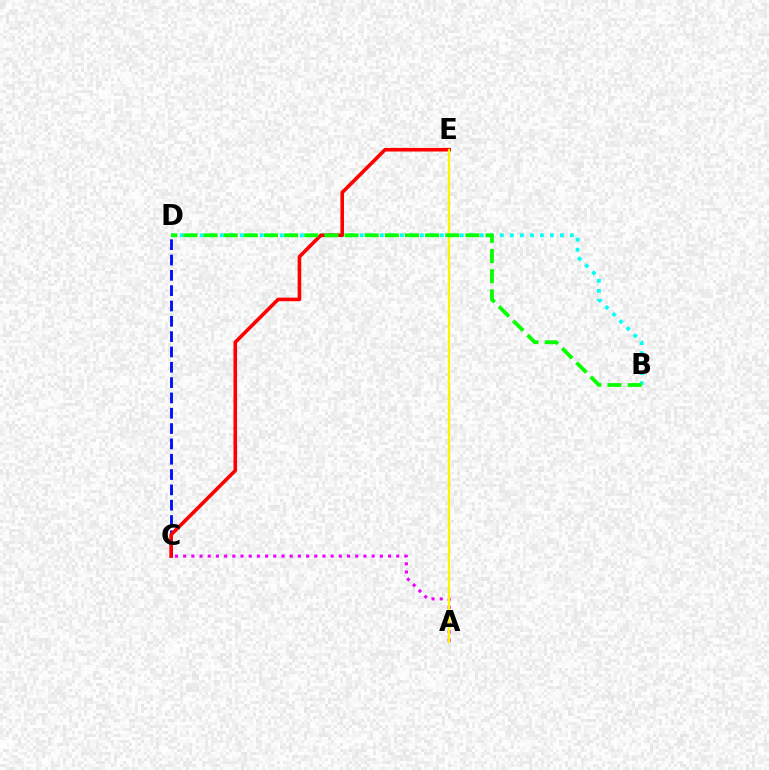{('B', 'D'): [{'color': '#00fff6', 'line_style': 'dotted', 'thickness': 2.72}, {'color': '#08ff00', 'line_style': 'dashed', 'thickness': 2.74}], ('C', 'D'): [{'color': '#0010ff', 'line_style': 'dashed', 'thickness': 2.08}], ('C', 'E'): [{'color': '#ff0000', 'line_style': 'solid', 'thickness': 2.59}], ('A', 'C'): [{'color': '#ee00ff', 'line_style': 'dotted', 'thickness': 2.23}], ('A', 'E'): [{'color': '#fcf500', 'line_style': 'solid', 'thickness': 1.61}]}